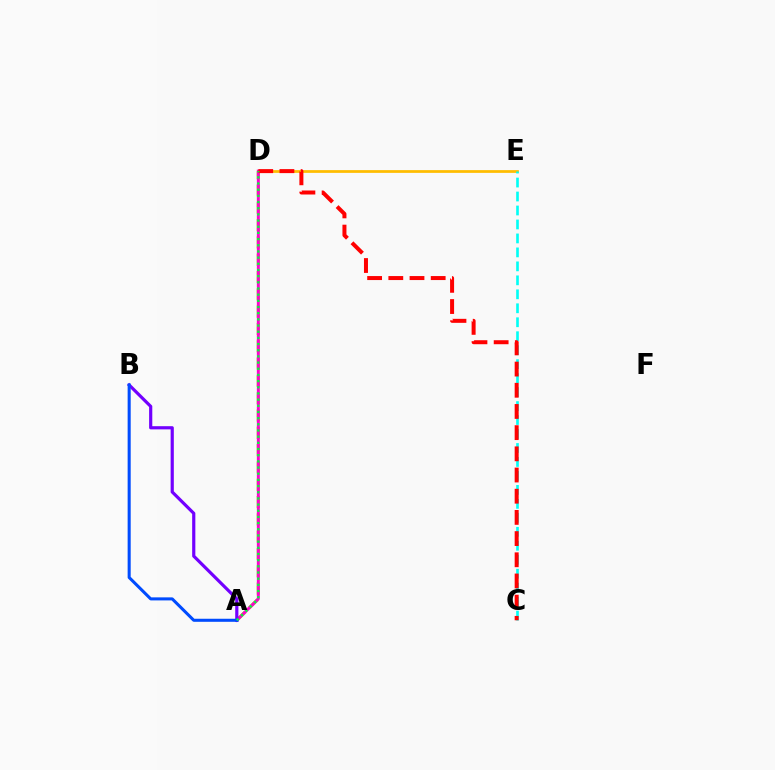{('D', 'E'): [{'color': '#ffbd00', 'line_style': 'solid', 'thickness': 1.98}], ('A', 'D'): [{'color': '#84ff00', 'line_style': 'dashed', 'thickness': 2.35}, {'color': '#ff00cf', 'line_style': 'solid', 'thickness': 2.14}, {'color': '#00ff39', 'line_style': 'dotted', 'thickness': 1.68}], ('C', 'E'): [{'color': '#00fff6', 'line_style': 'dashed', 'thickness': 1.9}], ('A', 'B'): [{'color': '#7200ff', 'line_style': 'solid', 'thickness': 2.29}, {'color': '#004bff', 'line_style': 'solid', 'thickness': 2.2}], ('C', 'D'): [{'color': '#ff0000', 'line_style': 'dashed', 'thickness': 2.88}]}